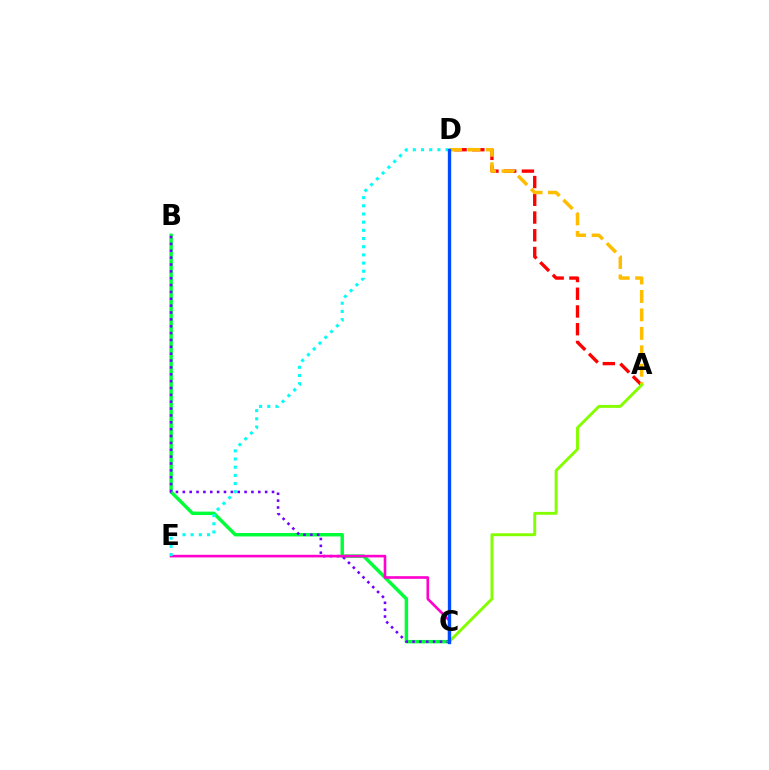{('B', 'C'): [{'color': '#00ff39', 'line_style': 'solid', 'thickness': 2.48}, {'color': '#7200ff', 'line_style': 'dotted', 'thickness': 1.86}], ('C', 'E'): [{'color': '#ff00cf', 'line_style': 'solid', 'thickness': 1.89}], ('A', 'D'): [{'color': '#ff0000', 'line_style': 'dashed', 'thickness': 2.41}, {'color': '#ffbd00', 'line_style': 'dashed', 'thickness': 2.51}], ('D', 'E'): [{'color': '#00fff6', 'line_style': 'dotted', 'thickness': 2.22}], ('A', 'C'): [{'color': '#84ff00', 'line_style': 'solid', 'thickness': 2.1}], ('C', 'D'): [{'color': '#004bff', 'line_style': 'solid', 'thickness': 2.4}]}